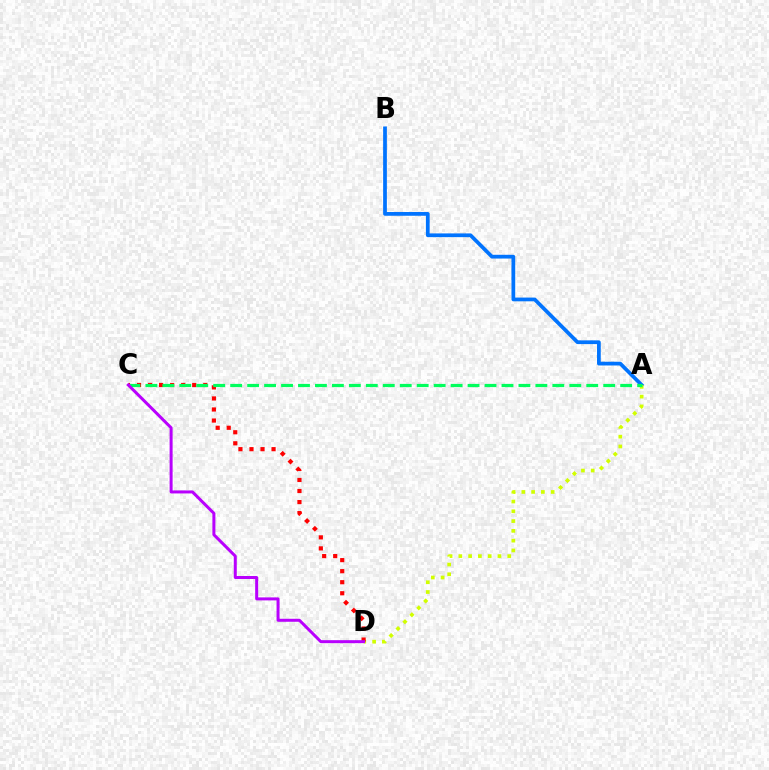{('A', 'B'): [{'color': '#0074ff', 'line_style': 'solid', 'thickness': 2.7}], ('A', 'D'): [{'color': '#d1ff00', 'line_style': 'dotted', 'thickness': 2.66}], ('C', 'D'): [{'color': '#ff0000', 'line_style': 'dotted', 'thickness': 3.0}, {'color': '#b900ff', 'line_style': 'solid', 'thickness': 2.16}], ('A', 'C'): [{'color': '#00ff5c', 'line_style': 'dashed', 'thickness': 2.3}]}